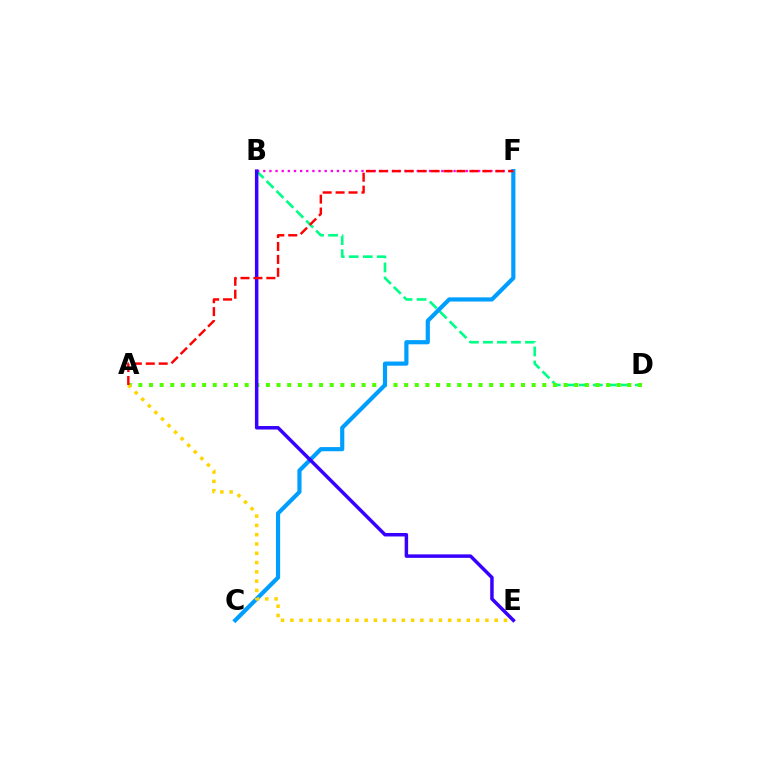{('B', 'D'): [{'color': '#00ff86', 'line_style': 'dashed', 'thickness': 1.9}], ('A', 'D'): [{'color': '#4fff00', 'line_style': 'dotted', 'thickness': 2.89}], ('C', 'F'): [{'color': '#009eff', 'line_style': 'solid', 'thickness': 2.99}], ('B', 'F'): [{'color': '#ff00ed', 'line_style': 'dotted', 'thickness': 1.67}], ('A', 'E'): [{'color': '#ffd500', 'line_style': 'dotted', 'thickness': 2.52}], ('B', 'E'): [{'color': '#3700ff', 'line_style': 'solid', 'thickness': 2.51}], ('A', 'F'): [{'color': '#ff0000', 'line_style': 'dashed', 'thickness': 1.76}]}